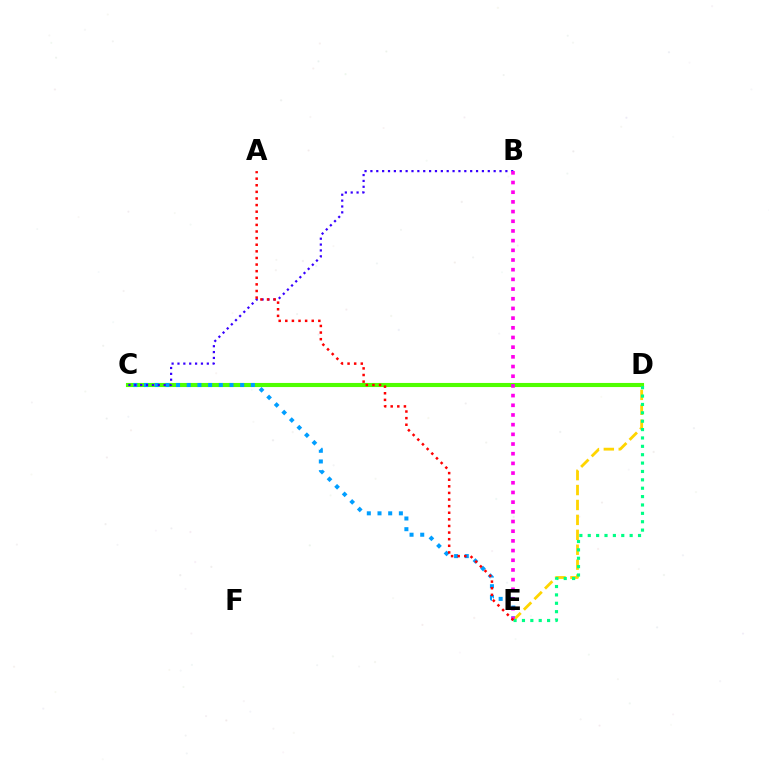{('C', 'D'): [{'color': '#4fff00', 'line_style': 'solid', 'thickness': 2.95}], ('C', 'E'): [{'color': '#009eff', 'line_style': 'dotted', 'thickness': 2.9}], ('D', 'E'): [{'color': '#ffd500', 'line_style': 'dashed', 'thickness': 2.03}, {'color': '#00ff86', 'line_style': 'dotted', 'thickness': 2.28}], ('B', 'C'): [{'color': '#3700ff', 'line_style': 'dotted', 'thickness': 1.59}], ('B', 'E'): [{'color': '#ff00ed', 'line_style': 'dotted', 'thickness': 2.63}], ('A', 'E'): [{'color': '#ff0000', 'line_style': 'dotted', 'thickness': 1.8}]}